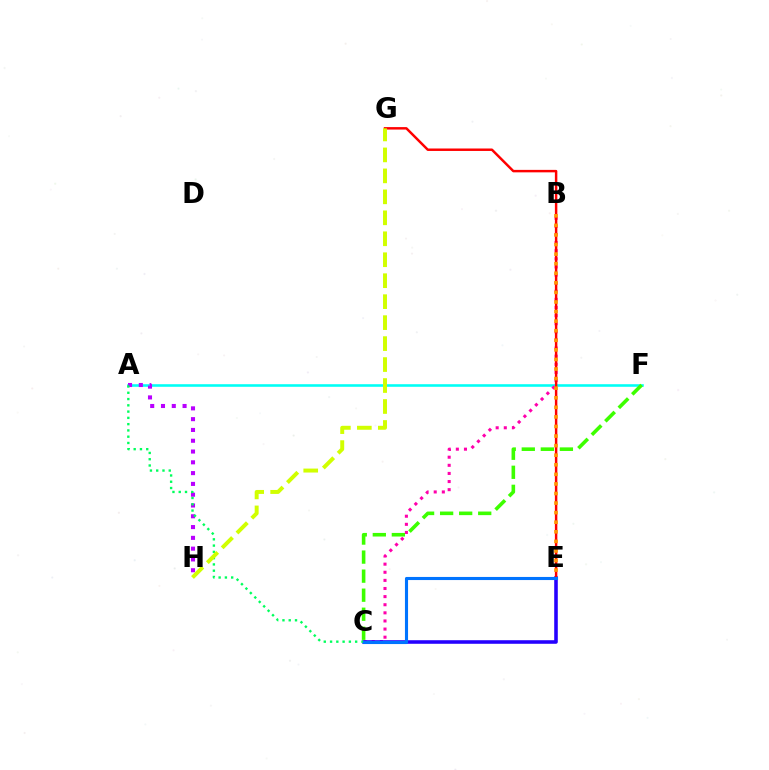{('A', 'F'): [{'color': '#00fff6', 'line_style': 'solid', 'thickness': 1.86}], ('B', 'C'): [{'color': '#ff00ac', 'line_style': 'dotted', 'thickness': 2.2}], ('A', 'H'): [{'color': '#b900ff', 'line_style': 'dotted', 'thickness': 2.93}], ('C', 'E'): [{'color': '#2500ff', 'line_style': 'solid', 'thickness': 2.57}, {'color': '#0074ff', 'line_style': 'solid', 'thickness': 2.23}], ('A', 'C'): [{'color': '#00ff5c', 'line_style': 'dotted', 'thickness': 1.7}], ('C', 'F'): [{'color': '#3dff00', 'line_style': 'dashed', 'thickness': 2.59}], ('E', 'G'): [{'color': '#ff0000', 'line_style': 'solid', 'thickness': 1.77}], ('B', 'E'): [{'color': '#ff9400', 'line_style': 'dotted', 'thickness': 2.6}], ('G', 'H'): [{'color': '#d1ff00', 'line_style': 'dashed', 'thickness': 2.85}]}